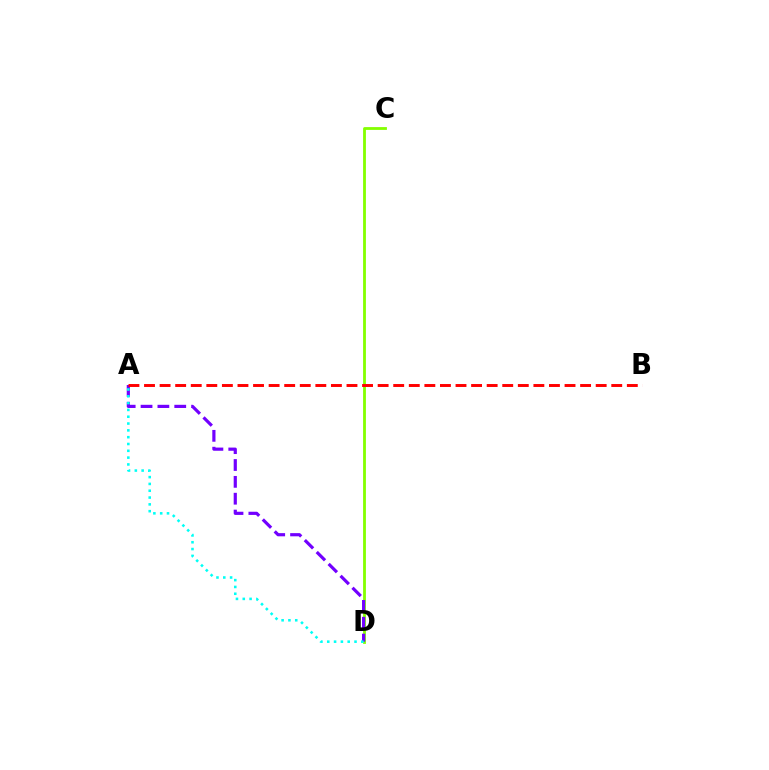{('C', 'D'): [{'color': '#84ff00', 'line_style': 'solid', 'thickness': 2.02}], ('A', 'D'): [{'color': '#7200ff', 'line_style': 'dashed', 'thickness': 2.29}, {'color': '#00fff6', 'line_style': 'dotted', 'thickness': 1.85}], ('A', 'B'): [{'color': '#ff0000', 'line_style': 'dashed', 'thickness': 2.12}]}